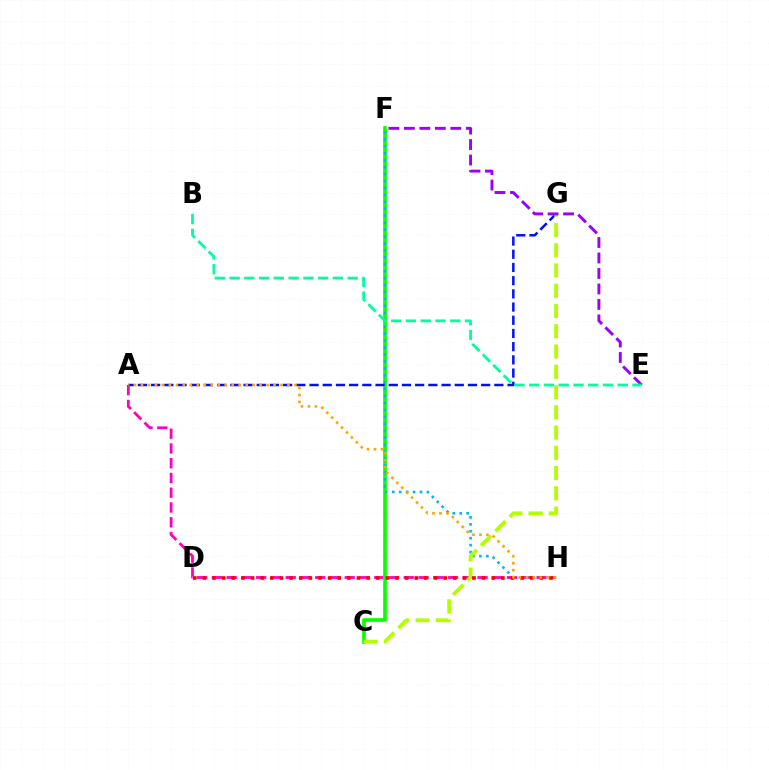{('A', 'H'): [{'color': '#ff00bd', 'line_style': 'dashed', 'thickness': 2.0}, {'color': '#ffa500', 'line_style': 'dotted', 'thickness': 1.9}], ('C', 'F'): [{'color': '#08ff00', 'line_style': 'solid', 'thickness': 2.63}], ('F', 'H'): [{'color': '#00b5ff', 'line_style': 'dotted', 'thickness': 1.89}], ('A', 'G'): [{'color': '#0010ff', 'line_style': 'dashed', 'thickness': 1.79}], ('C', 'G'): [{'color': '#b3ff00', 'line_style': 'dashed', 'thickness': 2.75}], ('D', 'H'): [{'color': '#ff0000', 'line_style': 'dotted', 'thickness': 2.62}], ('E', 'F'): [{'color': '#9b00ff', 'line_style': 'dashed', 'thickness': 2.1}], ('B', 'E'): [{'color': '#00ff9d', 'line_style': 'dashed', 'thickness': 2.01}]}